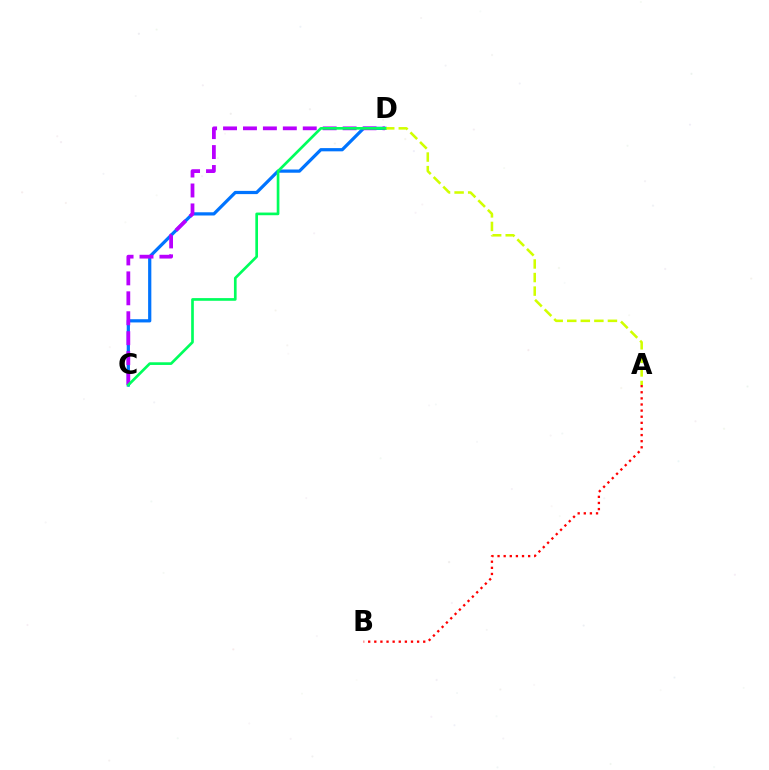{('C', 'D'): [{'color': '#0074ff', 'line_style': 'solid', 'thickness': 2.32}, {'color': '#b900ff', 'line_style': 'dashed', 'thickness': 2.71}, {'color': '#00ff5c', 'line_style': 'solid', 'thickness': 1.93}], ('A', 'D'): [{'color': '#d1ff00', 'line_style': 'dashed', 'thickness': 1.84}], ('A', 'B'): [{'color': '#ff0000', 'line_style': 'dotted', 'thickness': 1.66}]}